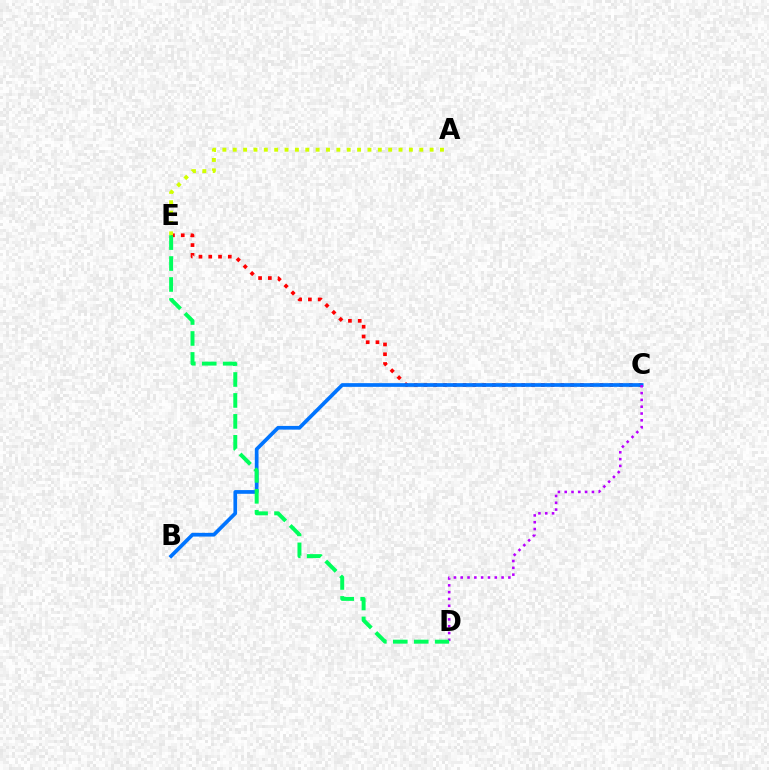{('C', 'E'): [{'color': '#ff0000', 'line_style': 'dotted', 'thickness': 2.66}], ('A', 'E'): [{'color': '#d1ff00', 'line_style': 'dotted', 'thickness': 2.82}], ('B', 'C'): [{'color': '#0074ff', 'line_style': 'solid', 'thickness': 2.67}], ('C', 'D'): [{'color': '#b900ff', 'line_style': 'dotted', 'thickness': 1.85}], ('D', 'E'): [{'color': '#00ff5c', 'line_style': 'dashed', 'thickness': 2.85}]}